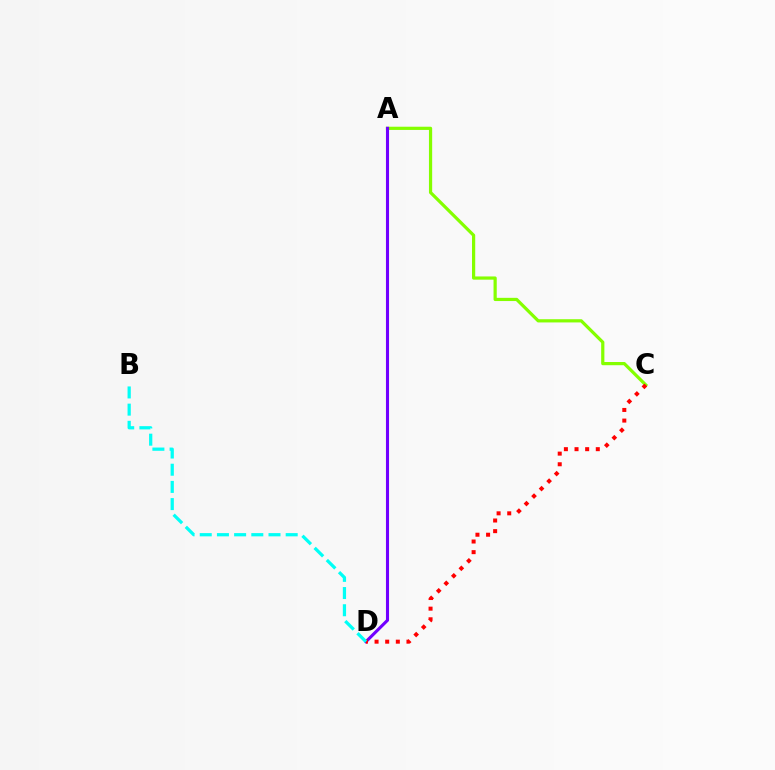{('A', 'C'): [{'color': '#84ff00', 'line_style': 'solid', 'thickness': 2.31}], ('A', 'D'): [{'color': '#7200ff', 'line_style': 'solid', 'thickness': 2.22}], ('C', 'D'): [{'color': '#ff0000', 'line_style': 'dotted', 'thickness': 2.89}], ('B', 'D'): [{'color': '#00fff6', 'line_style': 'dashed', 'thickness': 2.34}]}